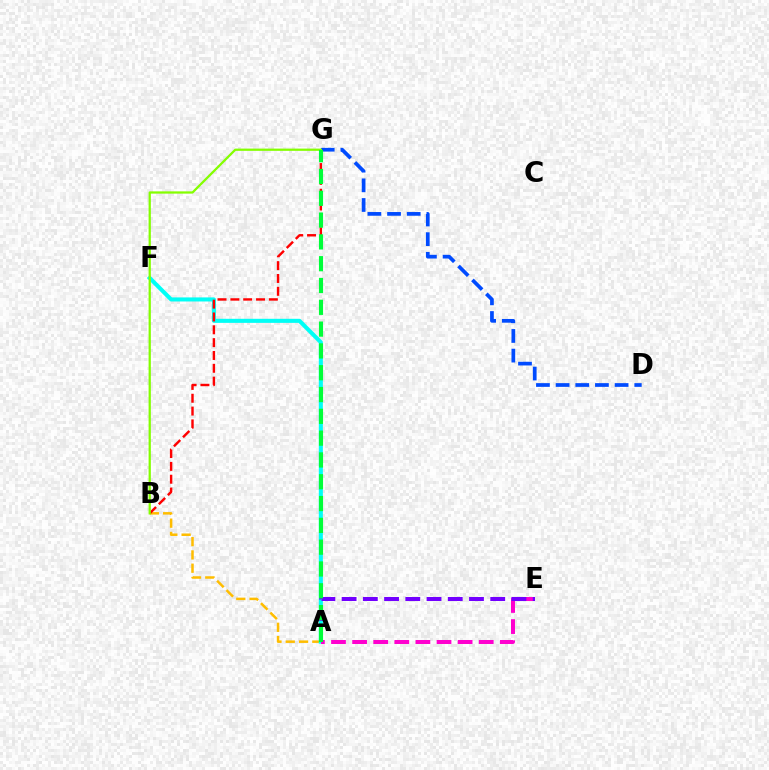{('D', 'G'): [{'color': '#004bff', 'line_style': 'dashed', 'thickness': 2.67}], ('A', 'B'): [{'color': '#ffbd00', 'line_style': 'dashed', 'thickness': 1.81}], ('A', 'F'): [{'color': '#00fff6', 'line_style': 'solid', 'thickness': 2.92}], ('A', 'E'): [{'color': '#ff00cf', 'line_style': 'dashed', 'thickness': 2.87}, {'color': '#7200ff', 'line_style': 'dashed', 'thickness': 2.88}], ('B', 'G'): [{'color': '#ff0000', 'line_style': 'dashed', 'thickness': 1.74}, {'color': '#84ff00', 'line_style': 'solid', 'thickness': 1.62}], ('A', 'G'): [{'color': '#00ff39', 'line_style': 'dashed', 'thickness': 2.96}]}